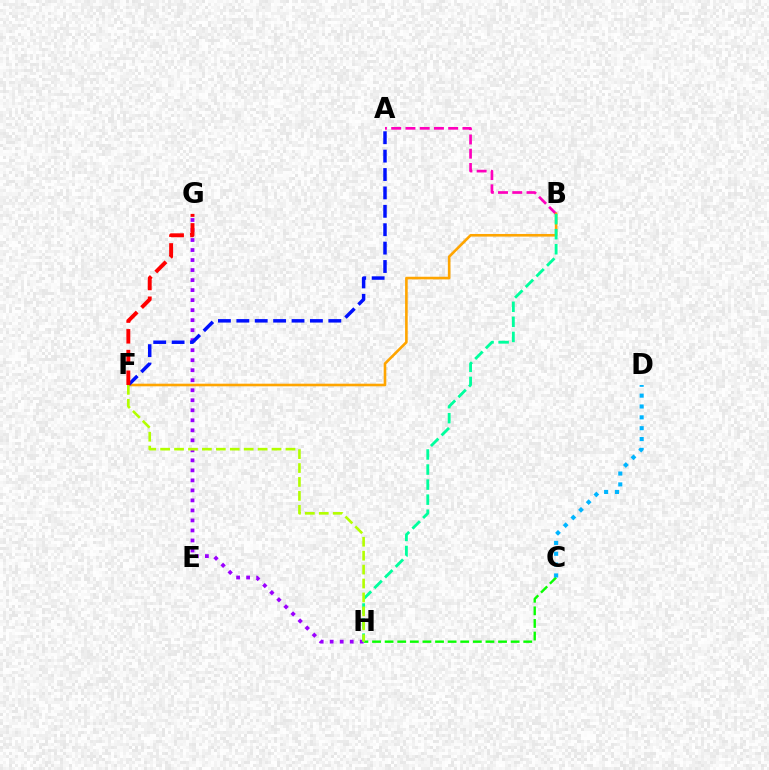{('A', 'B'): [{'color': '#ff00bd', 'line_style': 'dashed', 'thickness': 1.94}], ('B', 'F'): [{'color': '#ffa500', 'line_style': 'solid', 'thickness': 1.88}], ('C', 'H'): [{'color': '#08ff00', 'line_style': 'dashed', 'thickness': 1.71}], ('G', 'H'): [{'color': '#9b00ff', 'line_style': 'dotted', 'thickness': 2.72}], ('B', 'H'): [{'color': '#00ff9d', 'line_style': 'dashed', 'thickness': 2.04}], ('C', 'D'): [{'color': '#00b5ff', 'line_style': 'dotted', 'thickness': 2.95}], ('A', 'F'): [{'color': '#0010ff', 'line_style': 'dashed', 'thickness': 2.5}], ('F', 'G'): [{'color': '#ff0000', 'line_style': 'dashed', 'thickness': 2.82}], ('F', 'H'): [{'color': '#b3ff00', 'line_style': 'dashed', 'thickness': 1.89}]}